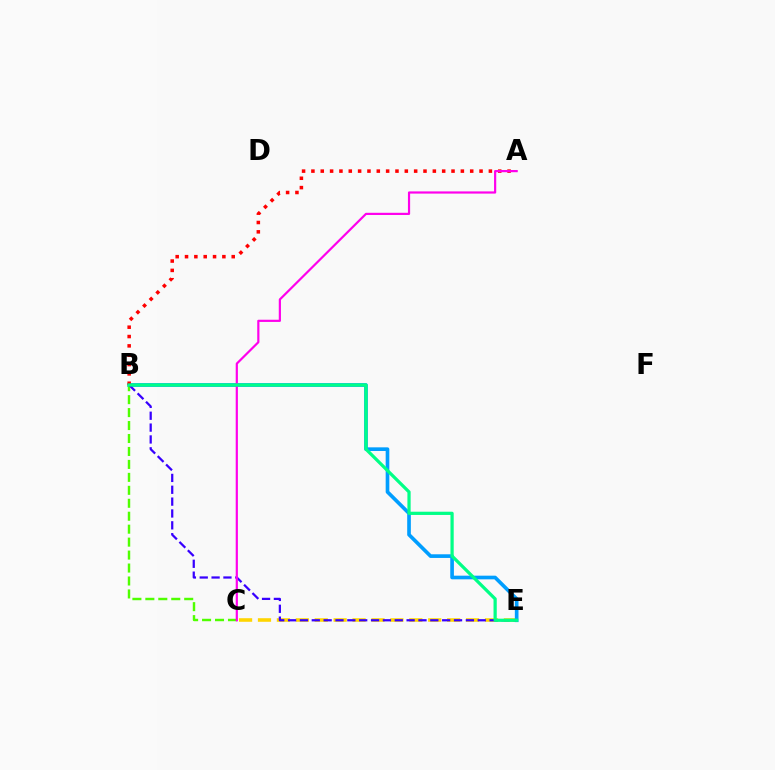{('C', 'E'): [{'color': '#ffd500', 'line_style': 'dashed', 'thickness': 2.57}], ('B', 'E'): [{'color': '#009eff', 'line_style': 'solid', 'thickness': 2.63}, {'color': '#3700ff', 'line_style': 'dashed', 'thickness': 1.61}, {'color': '#00ff86', 'line_style': 'solid', 'thickness': 2.32}], ('B', 'C'): [{'color': '#4fff00', 'line_style': 'dashed', 'thickness': 1.76}], ('A', 'B'): [{'color': '#ff0000', 'line_style': 'dotted', 'thickness': 2.54}], ('A', 'C'): [{'color': '#ff00ed', 'line_style': 'solid', 'thickness': 1.58}]}